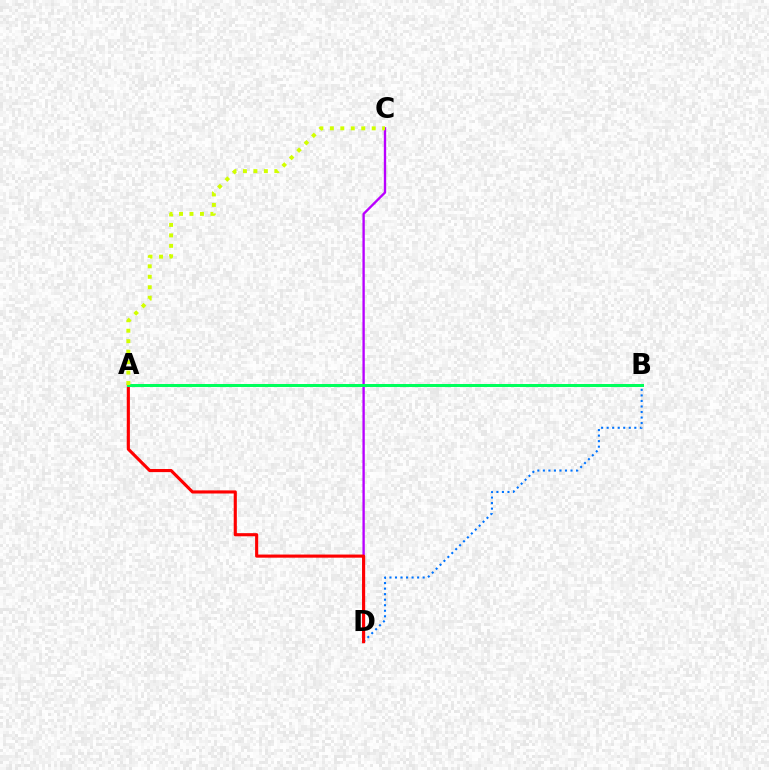{('C', 'D'): [{'color': '#b900ff', 'line_style': 'solid', 'thickness': 1.7}], ('B', 'D'): [{'color': '#0074ff', 'line_style': 'dotted', 'thickness': 1.5}], ('A', 'D'): [{'color': '#ff0000', 'line_style': 'solid', 'thickness': 2.25}], ('A', 'B'): [{'color': '#00ff5c', 'line_style': 'solid', 'thickness': 2.17}], ('A', 'C'): [{'color': '#d1ff00', 'line_style': 'dotted', 'thickness': 2.84}]}